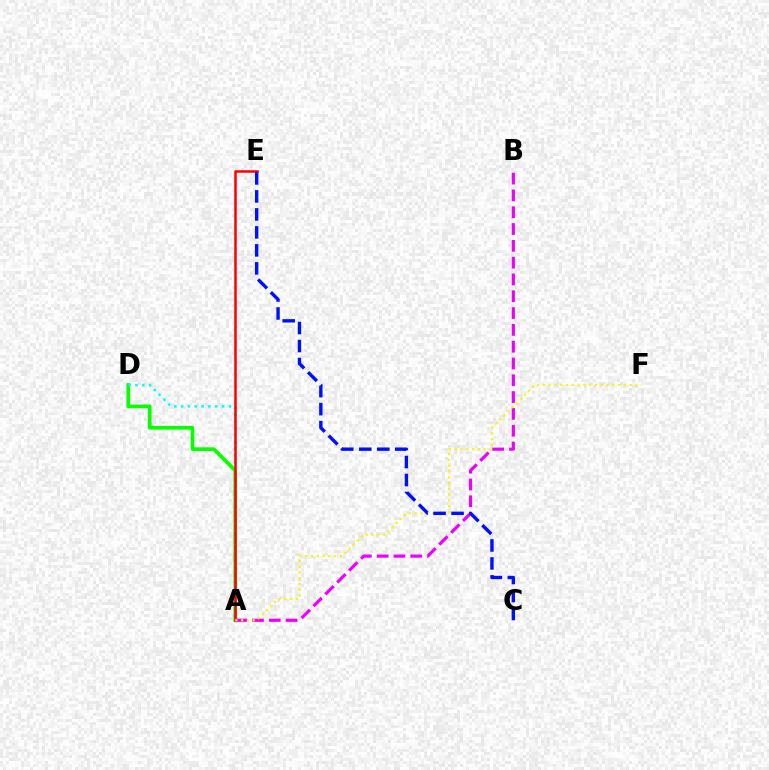{('A', 'D'): [{'color': '#08ff00', 'line_style': 'solid', 'thickness': 2.66}, {'color': '#00fff6', 'line_style': 'dotted', 'thickness': 1.85}], ('A', 'E'): [{'color': '#ff0000', 'line_style': 'solid', 'thickness': 1.81}], ('A', 'B'): [{'color': '#ee00ff', 'line_style': 'dashed', 'thickness': 2.28}], ('A', 'F'): [{'color': '#fcf500', 'line_style': 'dotted', 'thickness': 1.57}], ('C', 'E'): [{'color': '#0010ff', 'line_style': 'dashed', 'thickness': 2.44}]}